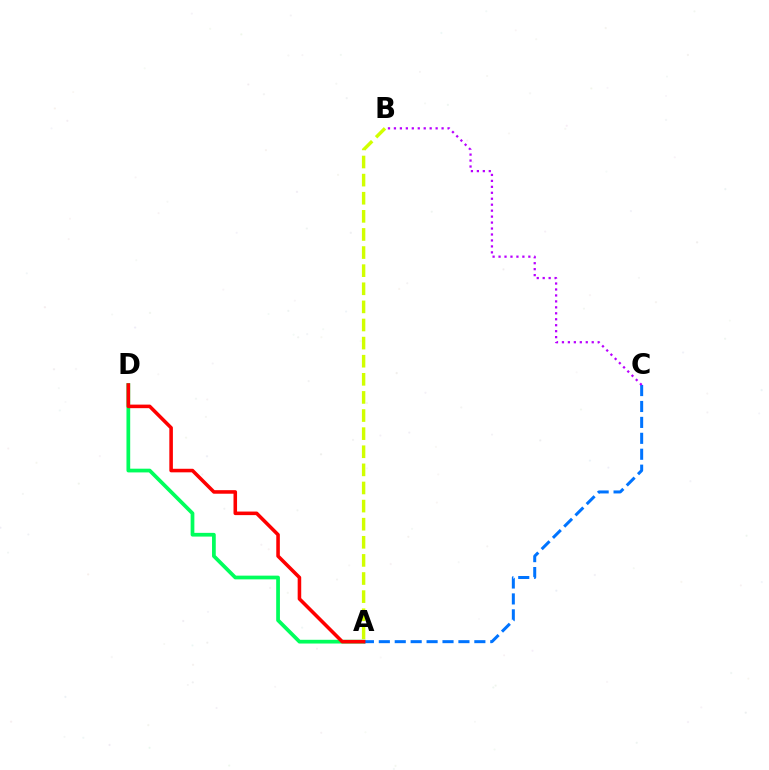{('A', 'D'): [{'color': '#00ff5c', 'line_style': 'solid', 'thickness': 2.68}, {'color': '#ff0000', 'line_style': 'solid', 'thickness': 2.56}], ('A', 'C'): [{'color': '#0074ff', 'line_style': 'dashed', 'thickness': 2.16}], ('A', 'B'): [{'color': '#d1ff00', 'line_style': 'dashed', 'thickness': 2.46}], ('B', 'C'): [{'color': '#b900ff', 'line_style': 'dotted', 'thickness': 1.62}]}